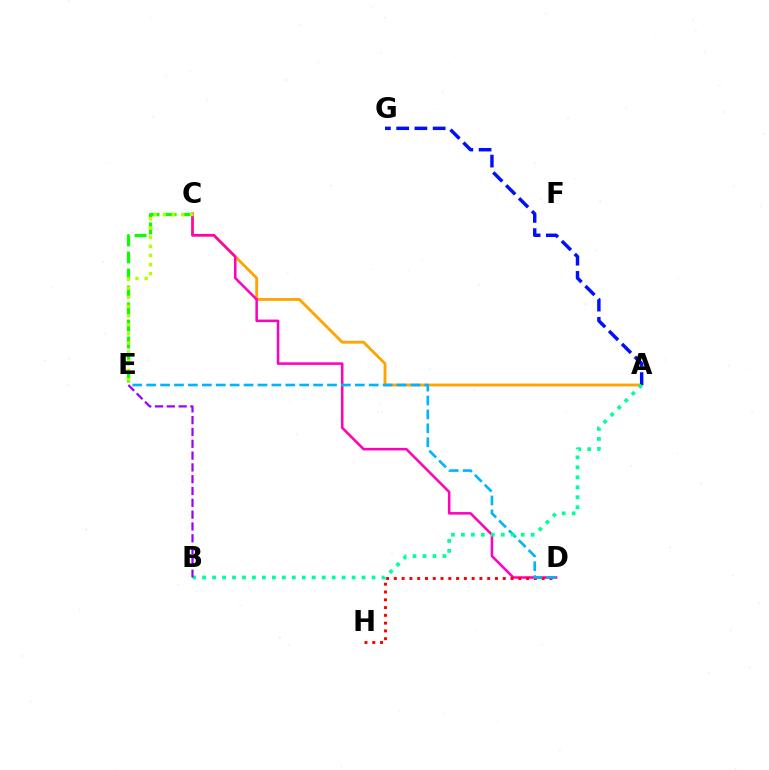{('C', 'E'): [{'color': '#08ff00', 'line_style': 'dashed', 'thickness': 2.31}, {'color': '#b3ff00', 'line_style': 'dotted', 'thickness': 2.48}], ('A', 'C'): [{'color': '#ffa500', 'line_style': 'solid', 'thickness': 2.07}], ('C', 'D'): [{'color': '#ff00bd', 'line_style': 'solid', 'thickness': 1.83}], ('A', 'G'): [{'color': '#0010ff', 'line_style': 'dashed', 'thickness': 2.48}], ('D', 'H'): [{'color': '#ff0000', 'line_style': 'dotted', 'thickness': 2.11}], ('D', 'E'): [{'color': '#00b5ff', 'line_style': 'dashed', 'thickness': 1.89}], ('A', 'B'): [{'color': '#00ff9d', 'line_style': 'dotted', 'thickness': 2.71}], ('B', 'E'): [{'color': '#9b00ff', 'line_style': 'dashed', 'thickness': 1.6}]}